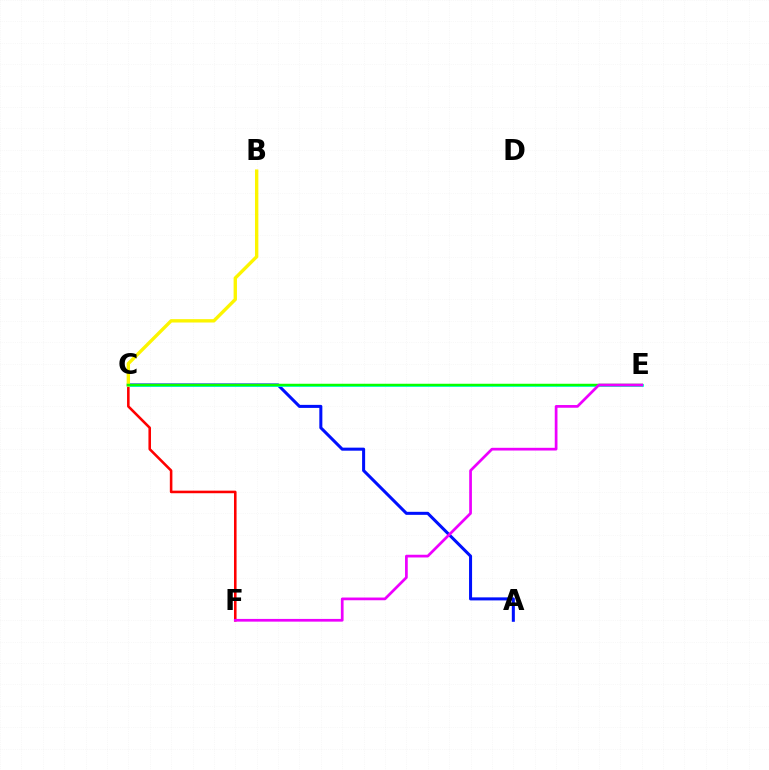{('C', 'F'): [{'color': '#ff0000', 'line_style': 'solid', 'thickness': 1.85}], ('A', 'C'): [{'color': '#0010ff', 'line_style': 'solid', 'thickness': 2.19}], ('C', 'E'): [{'color': '#00fff6', 'line_style': 'solid', 'thickness': 2.0}, {'color': '#08ff00', 'line_style': 'solid', 'thickness': 1.78}], ('B', 'C'): [{'color': '#fcf500', 'line_style': 'solid', 'thickness': 2.42}], ('E', 'F'): [{'color': '#ee00ff', 'line_style': 'solid', 'thickness': 1.96}]}